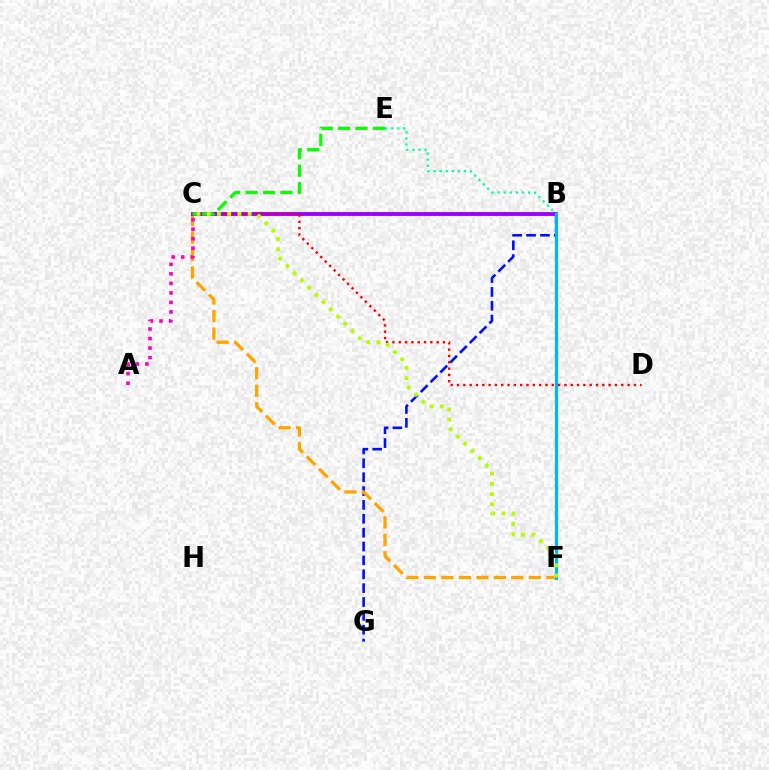{('B', 'G'): [{'color': '#0010ff', 'line_style': 'dashed', 'thickness': 1.88}], ('C', 'F'): [{'color': '#ffa500', 'line_style': 'dashed', 'thickness': 2.38}, {'color': '#b3ff00', 'line_style': 'dotted', 'thickness': 2.78}], ('B', 'C'): [{'color': '#9b00ff', 'line_style': 'solid', 'thickness': 2.78}], ('B', 'F'): [{'color': '#00b5ff', 'line_style': 'solid', 'thickness': 2.31}], ('C', 'D'): [{'color': '#ff0000', 'line_style': 'dotted', 'thickness': 1.72}], ('B', 'E'): [{'color': '#00ff9d', 'line_style': 'dotted', 'thickness': 1.65}], ('A', 'C'): [{'color': '#ff00bd', 'line_style': 'dotted', 'thickness': 2.59}], ('C', 'E'): [{'color': '#08ff00', 'line_style': 'dashed', 'thickness': 2.36}]}